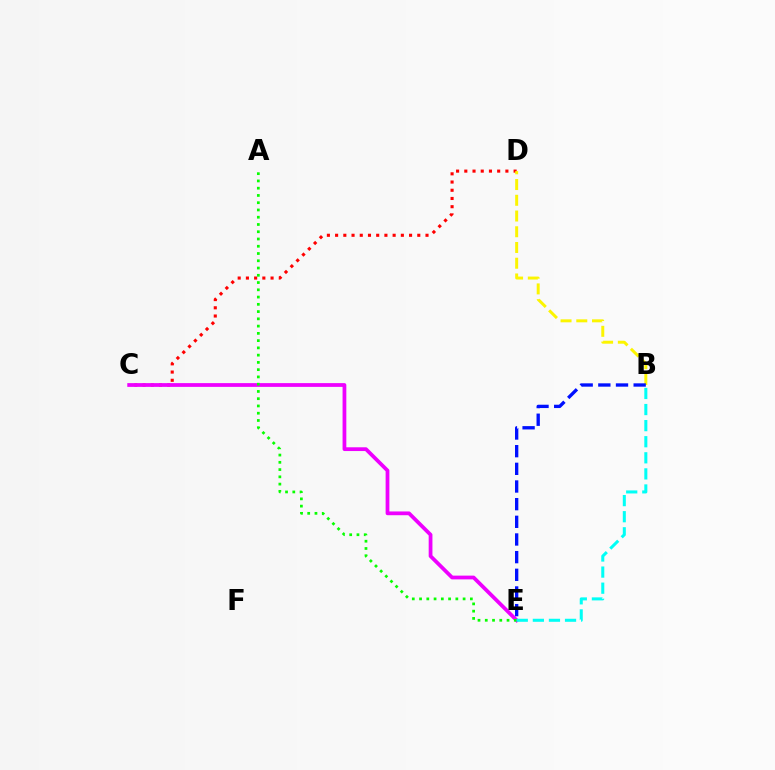{('C', 'D'): [{'color': '#ff0000', 'line_style': 'dotted', 'thickness': 2.23}], ('C', 'E'): [{'color': '#ee00ff', 'line_style': 'solid', 'thickness': 2.71}], ('A', 'E'): [{'color': '#08ff00', 'line_style': 'dotted', 'thickness': 1.97}], ('B', 'E'): [{'color': '#00fff6', 'line_style': 'dashed', 'thickness': 2.19}, {'color': '#0010ff', 'line_style': 'dashed', 'thickness': 2.4}], ('B', 'D'): [{'color': '#fcf500', 'line_style': 'dashed', 'thickness': 2.14}]}